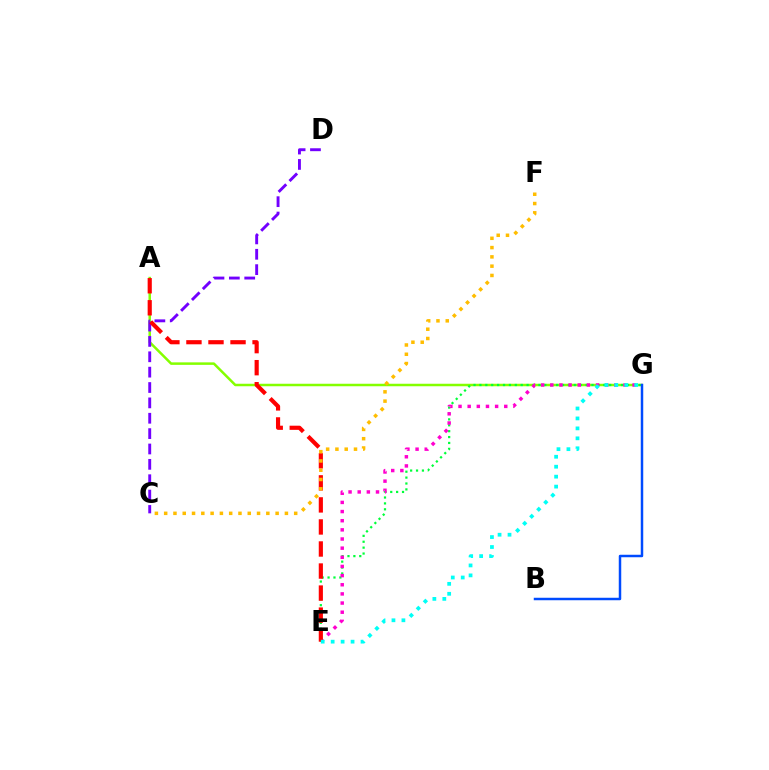{('A', 'G'): [{'color': '#84ff00', 'line_style': 'solid', 'thickness': 1.8}], ('E', 'G'): [{'color': '#00ff39', 'line_style': 'dotted', 'thickness': 1.6}, {'color': '#ff00cf', 'line_style': 'dotted', 'thickness': 2.49}, {'color': '#00fff6', 'line_style': 'dotted', 'thickness': 2.7}], ('C', 'D'): [{'color': '#7200ff', 'line_style': 'dashed', 'thickness': 2.09}], ('B', 'G'): [{'color': '#004bff', 'line_style': 'solid', 'thickness': 1.79}], ('A', 'E'): [{'color': '#ff0000', 'line_style': 'dashed', 'thickness': 2.99}], ('C', 'F'): [{'color': '#ffbd00', 'line_style': 'dotted', 'thickness': 2.52}]}